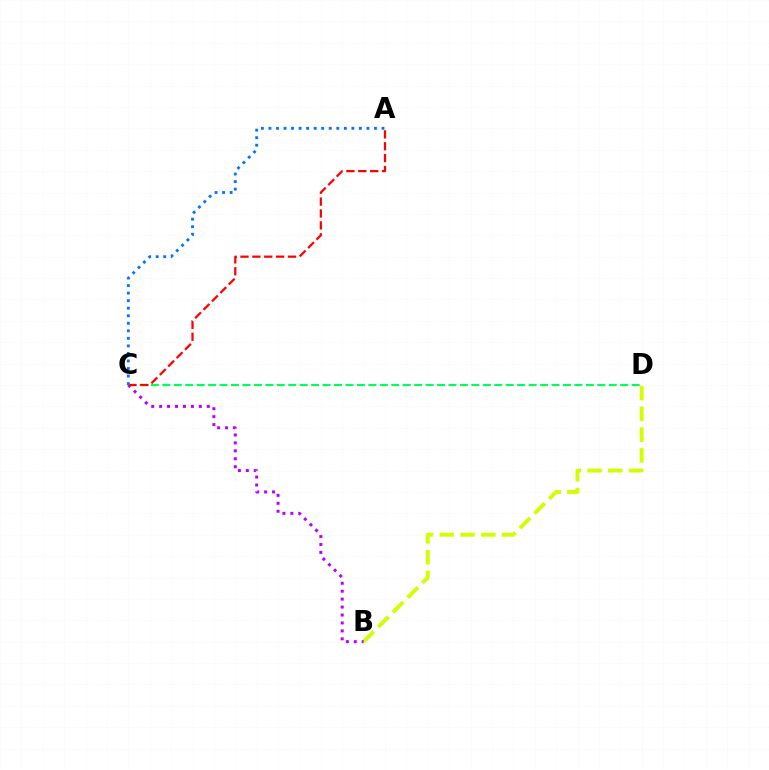{('B', 'D'): [{'color': '#d1ff00', 'line_style': 'dashed', 'thickness': 2.82}], ('B', 'C'): [{'color': '#b900ff', 'line_style': 'dotted', 'thickness': 2.16}], ('C', 'D'): [{'color': '#00ff5c', 'line_style': 'dashed', 'thickness': 1.55}], ('A', 'C'): [{'color': '#ff0000', 'line_style': 'dashed', 'thickness': 1.61}, {'color': '#0074ff', 'line_style': 'dotted', 'thickness': 2.05}]}